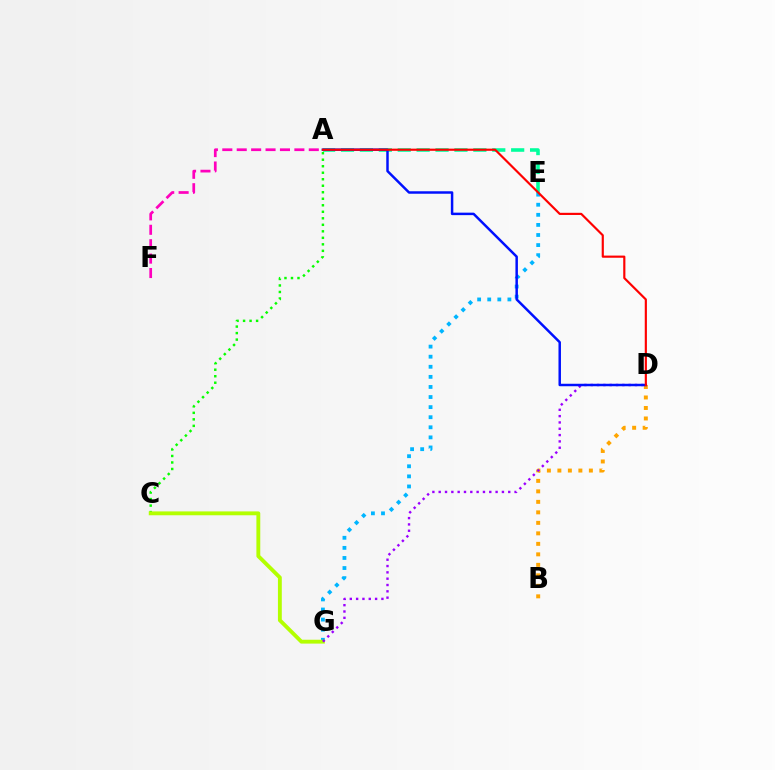{('E', 'G'): [{'color': '#00b5ff', 'line_style': 'dotted', 'thickness': 2.74}], ('B', 'D'): [{'color': '#ffa500', 'line_style': 'dotted', 'thickness': 2.85}], ('A', 'C'): [{'color': '#08ff00', 'line_style': 'dotted', 'thickness': 1.77}], ('C', 'G'): [{'color': '#b3ff00', 'line_style': 'solid', 'thickness': 2.78}], ('D', 'G'): [{'color': '#9b00ff', 'line_style': 'dotted', 'thickness': 1.72}], ('A', 'E'): [{'color': '#00ff9d', 'line_style': 'dashed', 'thickness': 2.57}], ('A', 'D'): [{'color': '#0010ff', 'line_style': 'solid', 'thickness': 1.78}, {'color': '#ff0000', 'line_style': 'solid', 'thickness': 1.56}], ('A', 'F'): [{'color': '#ff00bd', 'line_style': 'dashed', 'thickness': 1.96}]}